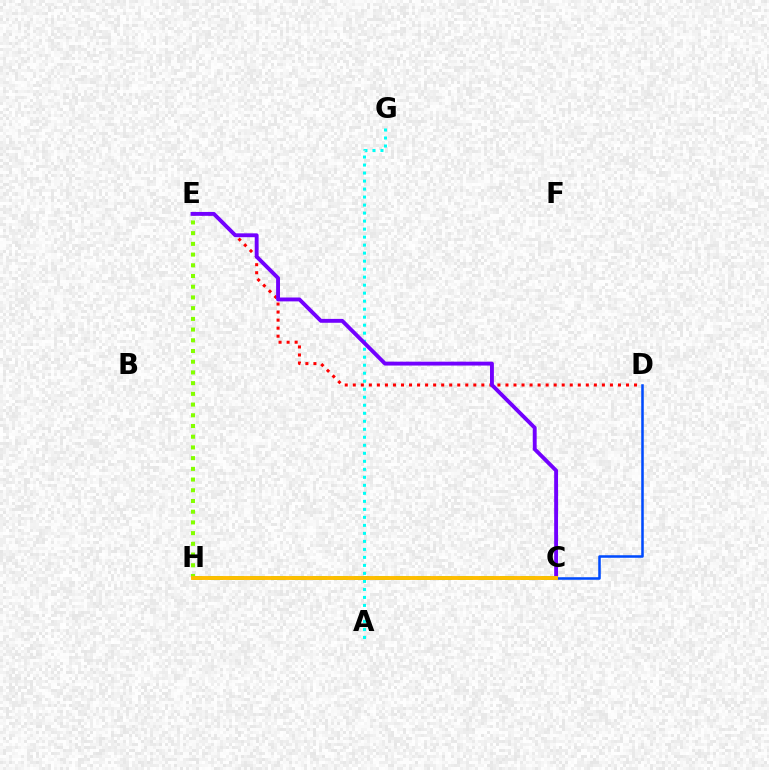{('C', 'H'): [{'color': '#ff00cf', 'line_style': 'dotted', 'thickness': 1.74}, {'color': '#00ff39', 'line_style': 'dashed', 'thickness': 2.83}, {'color': '#ffbd00', 'line_style': 'solid', 'thickness': 2.8}], ('C', 'D'): [{'color': '#004bff', 'line_style': 'solid', 'thickness': 1.83}], ('D', 'E'): [{'color': '#ff0000', 'line_style': 'dotted', 'thickness': 2.18}], ('E', 'H'): [{'color': '#84ff00', 'line_style': 'dotted', 'thickness': 2.91}], ('A', 'G'): [{'color': '#00fff6', 'line_style': 'dotted', 'thickness': 2.18}], ('C', 'E'): [{'color': '#7200ff', 'line_style': 'solid', 'thickness': 2.79}]}